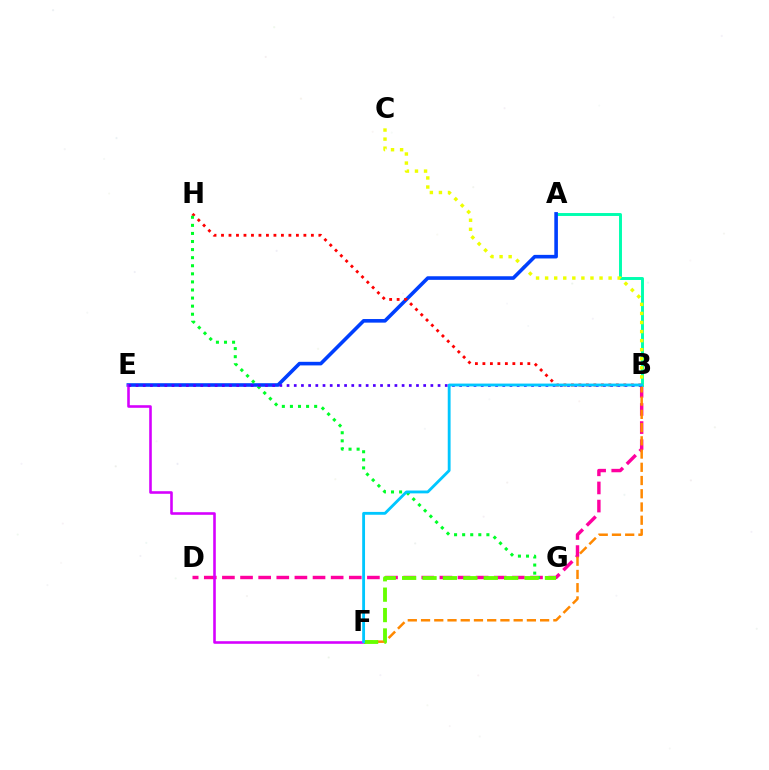{('B', 'D'): [{'color': '#ff00a0', 'line_style': 'dashed', 'thickness': 2.46}], ('A', 'B'): [{'color': '#00ffaf', 'line_style': 'solid', 'thickness': 2.11}], ('B', 'C'): [{'color': '#eeff00', 'line_style': 'dotted', 'thickness': 2.46}], ('B', 'F'): [{'color': '#ff8800', 'line_style': 'dashed', 'thickness': 1.8}, {'color': '#00c7ff', 'line_style': 'solid', 'thickness': 2.05}], ('A', 'E'): [{'color': '#003fff', 'line_style': 'solid', 'thickness': 2.59}], ('B', 'H'): [{'color': '#ff0000', 'line_style': 'dotted', 'thickness': 2.03}], ('E', 'F'): [{'color': '#d600ff', 'line_style': 'solid', 'thickness': 1.87}], ('G', 'H'): [{'color': '#00ff27', 'line_style': 'dotted', 'thickness': 2.2}], ('B', 'E'): [{'color': '#4f00ff', 'line_style': 'dotted', 'thickness': 1.95}], ('F', 'G'): [{'color': '#66ff00', 'line_style': 'dashed', 'thickness': 2.77}]}